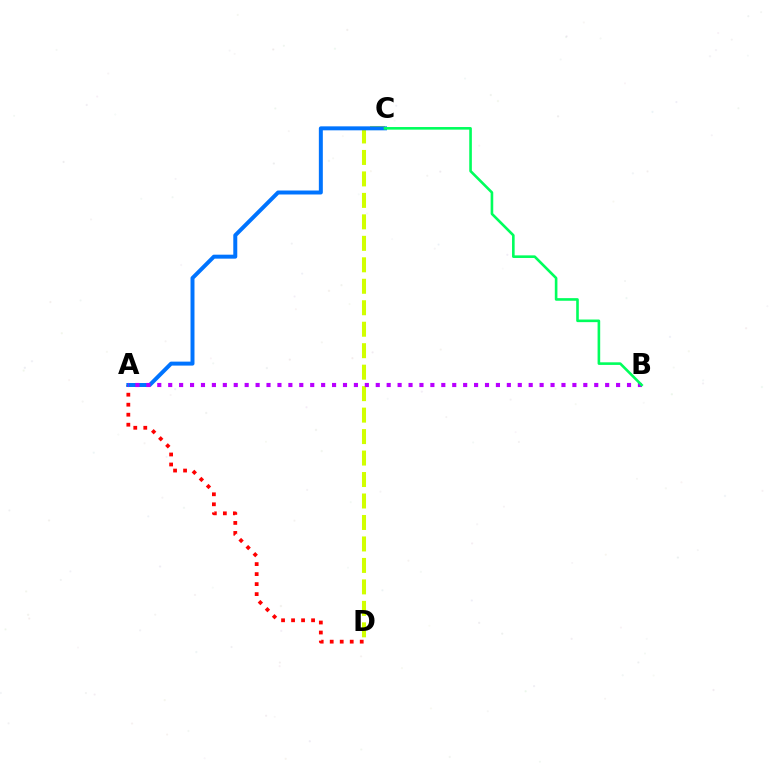{('C', 'D'): [{'color': '#d1ff00', 'line_style': 'dashed', 'thickness': 2.92}], ('A', 'D'): [{'color': '#ff0000', 'line_style': 'dotted', 'thickness': 2.72}], ('A', 'C'): [{'color': '#0074ff', 'line_style': 'solid', 'thickness': 2.86}], ('A', 'B'): [{'color': '#b900ff', 'line_style': 'dotted', 'thickness': 2.97}], ('B', 'C'): [{'color': '#00ff5c', 'line_style': 'solid', 'thickness': 1.88}]}